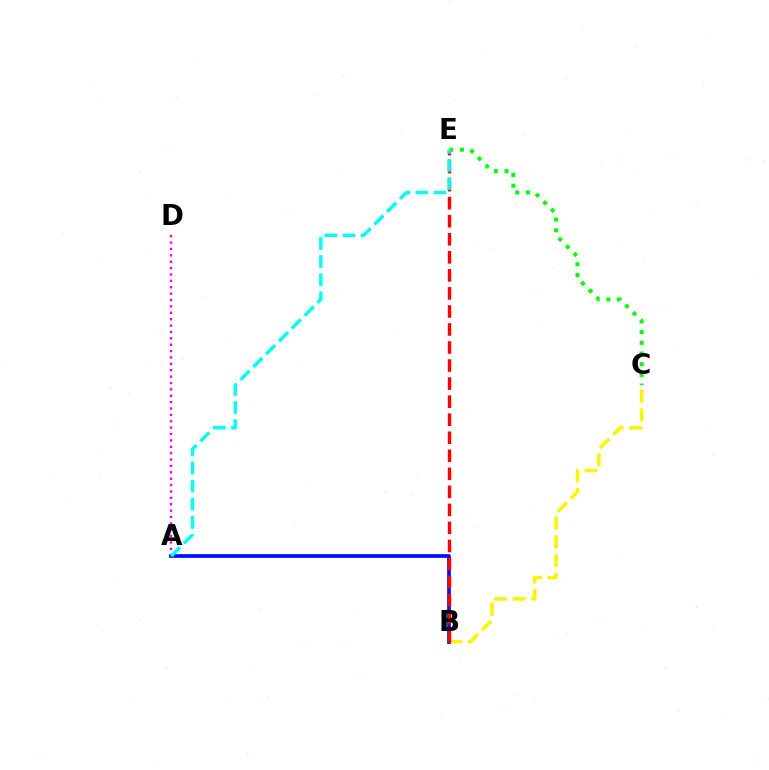{('A', 'D'): [{'color': '#ee00ff', 'line_style': 'dotted', 'thickness': 1.73}], ('B', 'C'): [{'color': '#fcf500', 'line_style': 'dashed', 'thickness': 2.55}], ('A', 'B'): [{'color': '#0010ff', 'line_style': 'solid', 'thickness': 2.67}], ('C', 'E'): [{'color': '#08ff00', 'line_style': 'dotted', 'thickness': 2.91}], ('B', 'E'): [{'color': '#ff0000', 'line_style': 'dashed', 'thickness': 2.45}], ('A', 'E'): [{'color': '#00fff6', 'line_style': 'dashed', 'thickness': 2.46}]}